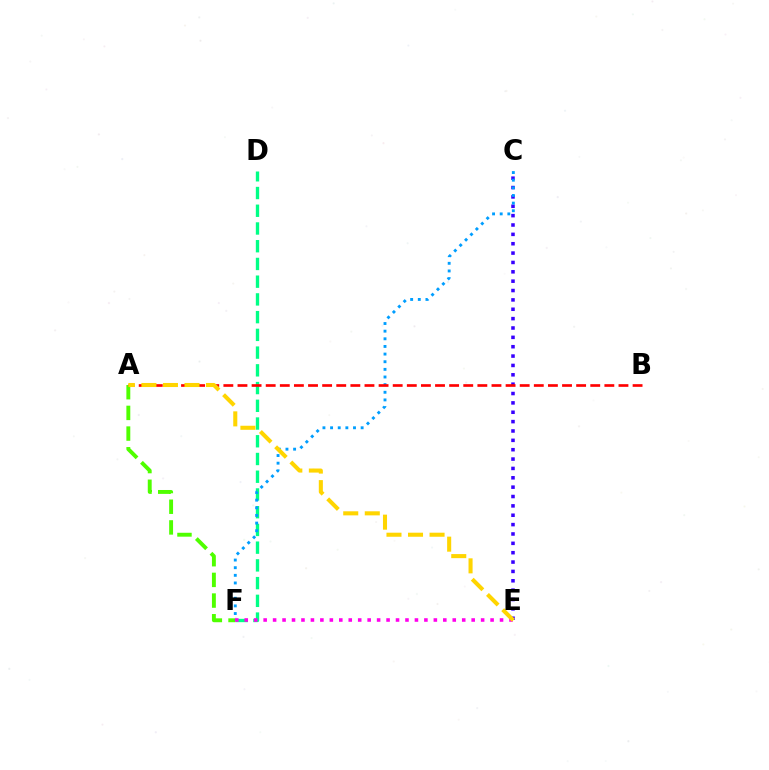{('D', 'F'): [{'color': '#00ff86', 'line_style': 'dashed', 'thickness': 2.41}], ('C', 'E'): [{'color': '#3700ff', 'line_style': 'dotted', 'thickness': 2.54}], ('A', 'F'): [{'color': '#4fff00', 'line_style': 'dashed', 'thickness': 2.81}], ('C', 'F'): [{'color': '#009eff', 'line_style': 'dotted', 'thickness': 2.08}], ('E', 'F'): [{'color': '#ff00ed', 'line_style': 'dotted', 'thickness': 2.57}], ('A', 'B'): [{'color': '#ff0000', 'line_style': 'dashed', 'thickness': 1.92}], ('A', 'E'): [{'color': '#ffd500', 'line_style': 'dashed', 'thickness': 2.93}]}